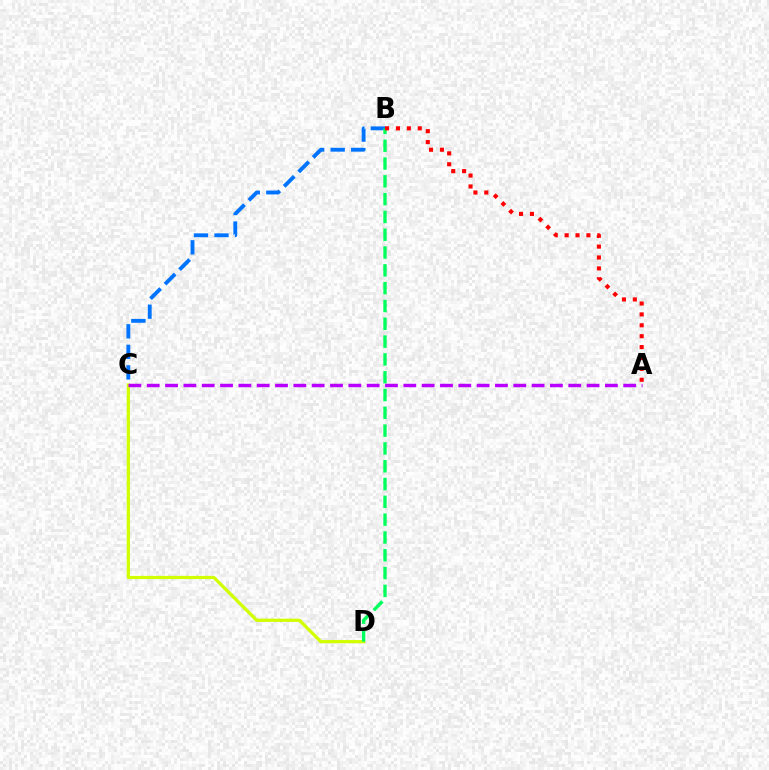{('B', 'C'): [{'color': '#0074ff', 'line_style': 'dashed', 'thickness': 2.79}], ('C', 'D'): [{'color': '#d1ff00', 'line_style': 'solid', 'thickness': 2.33}], ('B', 'D'): [{'color': '#00ff5c', 'line_style': 'dashed', 'thickness': 2.42}], ('A', 'B'): [{'color': '#ff0000', 'line_style': 'dotted', 'thickness': 2.96}], ('A', 'C'): [{'color': '#b900ff', 'line_style': 'dashed', 'thickness': 2.49}]}